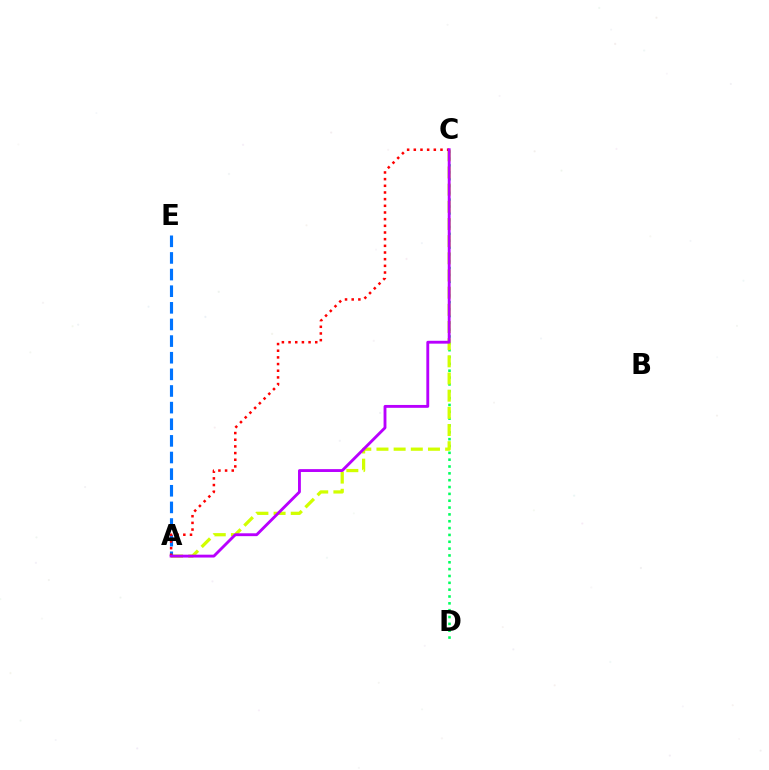{('C', 'D'): [{'color': '#00ff5c', 'line_style': 'dotted', 'thickness': 1.86}], ('A', 'C'): [{'color': '#d1ff00', 'line_style': 'dashed', 'thickness': 2.33}, {'color': '#ff0000', 'line_style': 'dotted', 'thickness': 1.81}, {'color': '#b900ff', 'line_style': 'solid', 'thickness': 2.06}], ('A', 'E'): [{'color': '#0074ff', 'line_style': 'dashed', 'thickness': 2.26}]}